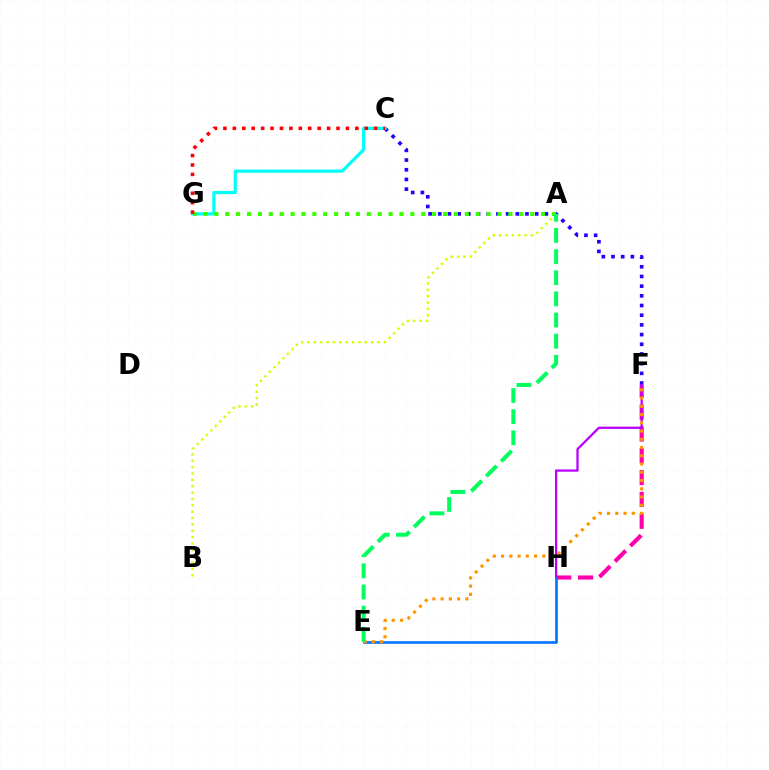{('C', 'F'): [{'color': '#2500ff', 'line_style': 'dotted', 'thickness': 2.63}], ('F', 'H'): [{'color': '#ff00ac', 'line_style': 'dashed', 'thickness': 2.97}, {'color': '#b900ff', 'line_style': 'solid', 'thickness': 1.63}], ('C', 'G'): [{'color': '#00fff6', 'line_style': 'solid', 'thickness': 2.31}, {'color': '#ff0000', 'line_style': 'dotted', 'thickness': 2.56}], ('E', 'H'): [{'color': '#0074ff', 'line_style': 'solid', 'thickness': 1.9}], ('A', 'B'): [{'color': '#d1ff00', 'line_style': 'dotted', 'thickness': 1.73}], ('E', 'F'): [{'color': '#ff9400', 'line_style': 'dotted', 'thickness': 2.24}], ('A', 'G'): [{'color': '#3dff00', 'line_style': 'dotted', 'thickness': 2.96}], ('A', 'E'): [{'color': '#00ff5c', 'line_style': 'dashed', 'thickness': 2.87}]}